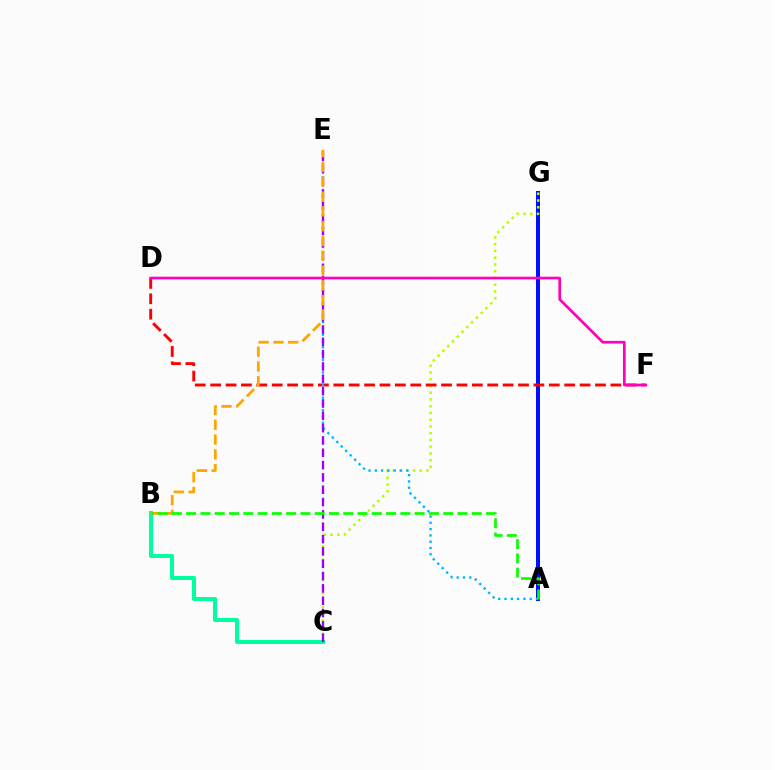{('A', 'G'): [{'color': '#0010ff', 'line_style': 'solid', 'thickness': 2.88}], ('C', 'G'): [{'color': '#b3ff00', 'line_style': 'dotted', 'thickness': 1.83}], ('D', 'F'): [{'color': '#ff0000', 'line_style': 'dashed', 'thickness': 2.09}, {'color': '#ff00bd', 'line_style': 'solid', 'thickness': 1.94}], ('A', 'E'): [{'color': '#00b5ff', 'line_style': 'dotted', 'thickness': 1.71}], ('B', 'C'): [{'color': '#00ff9d', 'line_style': 'solid', 'thickness': 2.9}], ('C', 'E'): [{'color': '#9b00ff', 'line_style': 'dashed', 'thickness': 1.67}], ('B', 'E'): [{'color': '#ffa500', 'line_style': 'dashed', 'thickness': 2.01}], ('A', 'B'): [{'color': '#08ff00', 'line_style': 'dashed', 'thickness': 1.94}]}